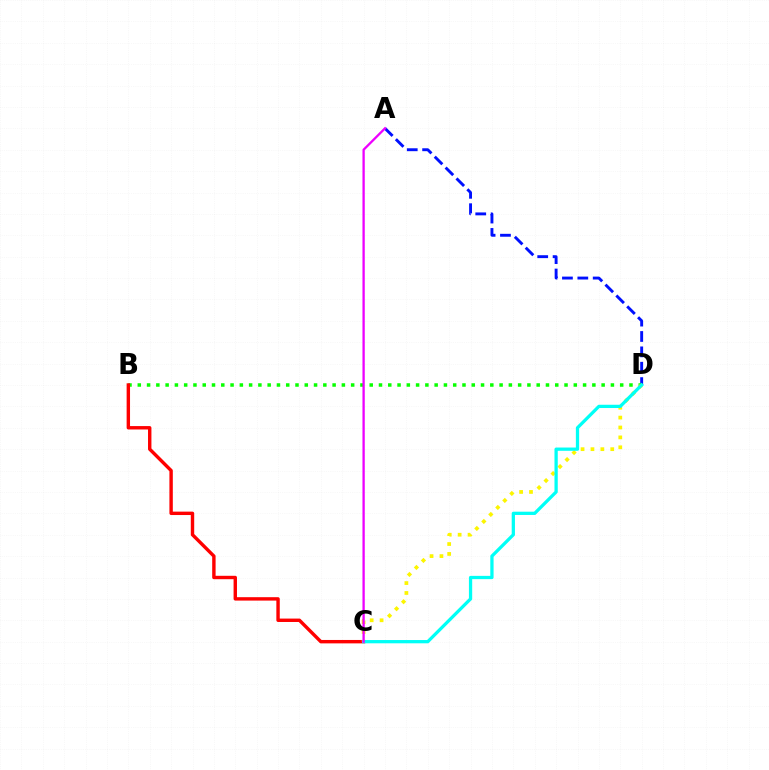{('A', 'D'): [{'color': '#0010ff', 'line_style': 'dashed', 'thickness': 2.09}], ('B', 'D'): [{'color': '#08ff00', 'line_style': 'dotted', 'thickness': 2.52}], ('B', 'C'): [{'color': '#ff0000', 'line_style': 'solid', 'thickness': 2.45}], ('C', 'D'): [{'color': '#fcf500', 'line_style': 'dotted', 'thickness': 2.69}, {'color': '#00fff6', 'line_style': 'solid', 'thickness': 2.35}], ('A', 'C'): [{'color': '#ee00ff', 'line_style': 'solid', 'thickness': 1.66}]}